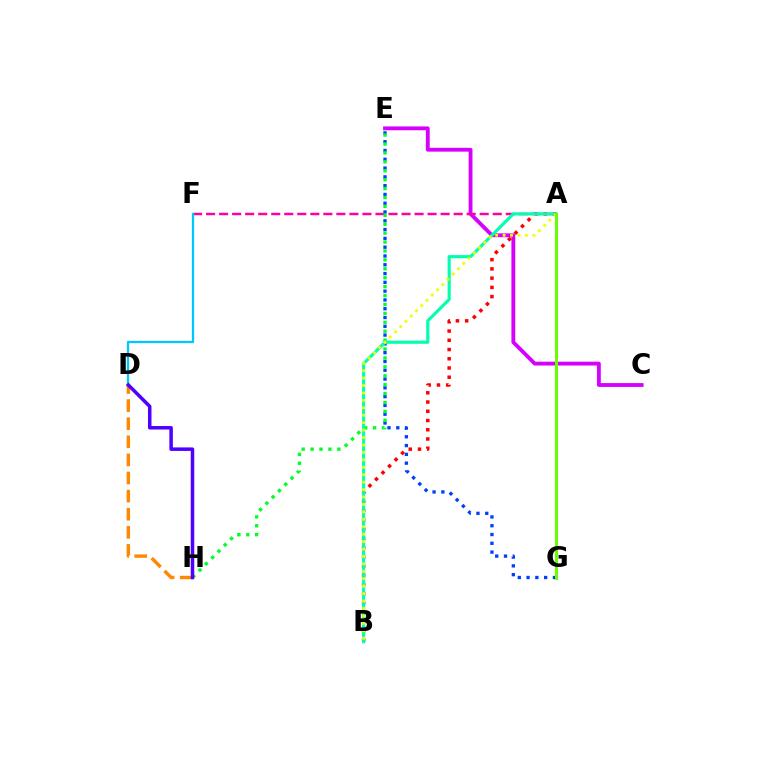{('C', 'E'): [{'color': '#d600ff', 'line_style': 'solid', 'thickness': 2.76}], ('A', 'B'): [{'color': '#ff0000', 'line_style': 'dotted', 'thickness': 2.51}, {'color': '#00ffaf', 'line_style': 'solid', 'thickness': 2.26}, {'color': '#eeff00', 'line_style': 'dotted', 'thickness': 2.02}], ('E', 'G'): [{'color': '#003fff', 'line_style': 'dotted', 'thickness': 2.39}], ('A', 'F'): [{'color': '#ff00a0', 'line_style': 'dashed', 'thickness': 1.77}], ('D', 'H'): [{'color': '#ff8800', 'line_style': 'dashed', 'thickness': 2.46}, {'color': '#4f00ff', 'line_style': 'solid', 'thickness': 2.53}], ('E', 'H'): [{'color': '#00ff27', 'line_style': 'dotted', 'thickness': 2.42}], ('D', 'F'): [{'color': '#00c7ff', 'line_style': 'solid', 'thickness': 1.65}], ('A', 'G'): [{'color': '#66ff00', 'line_style': 'solid', 'thickness': 2.15}]}